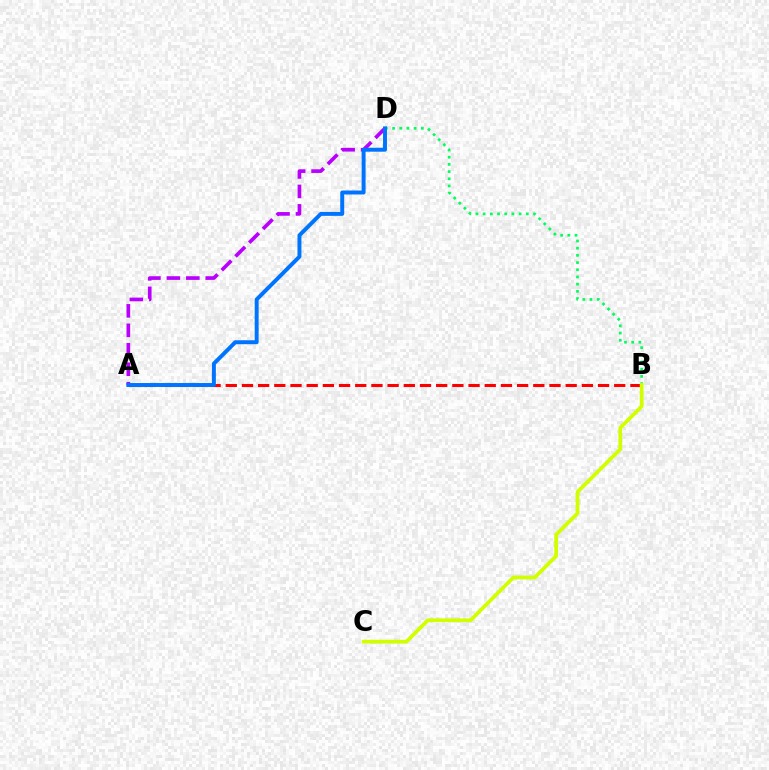{('B', 'D'): [{'color': '#00ff5c', 'line_style': 'dotted', 'thickness': 1.95}], ('A', 'B'): [{'color': '#ff0000', 'line_style': 'dashed', 'thickness': 2.2}], ('A', 'D'): [{'color': '#b900ff', 'line_style': 'dashed', 'thickness': 2.64}, {'color': '#0074ff', 'line_style': 'solid', 'thickness': 2.84}], ('B', 'C'): [{'color': '#d1ff00', 'line_style': 'solid', 'thickness': 2.71}]}